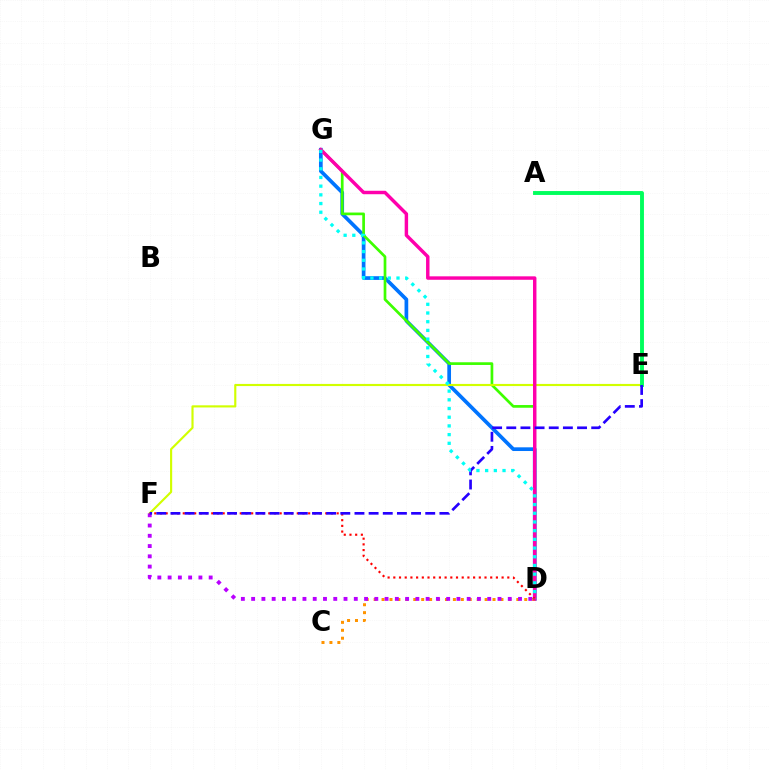{('D', 'G'): [{'color': '#0074ff', 'line_style': 'solid', 'thickness': 2.66}, {'color': '#3dff00', 'line_style': 'solid', 'thickness': 1.94}, {'color': '#ff00ac', 'line_style': 'solid', 'thickness': 2.48}, {'color': '#00fff6', 'line_style': 'dotted', 'thickness': 2.36}], ('E', 'F'): [{'color': '#d1ff00', 'line_style': 'solid', 'thickness': 1.54}, {'color': '#2500ff', 'line_style': 'dashed', 'thickness': 1.92}], ('C', 'D'): [{'color': '#ff9400', 'line_style': 'dotted', 'thickness': 2.15}], ('A', 'E'): [{'color': '#00ff5c', 'line_style': 'solid', 'thickness': 2.8}], ('D', 'F'): [{'color': '#b900ff', 'line_style': 'dotted', 'thickness': 2.79}, {'color': '#ff0000', 'line_style': 'dotted', 'thickness': 1.55}]}